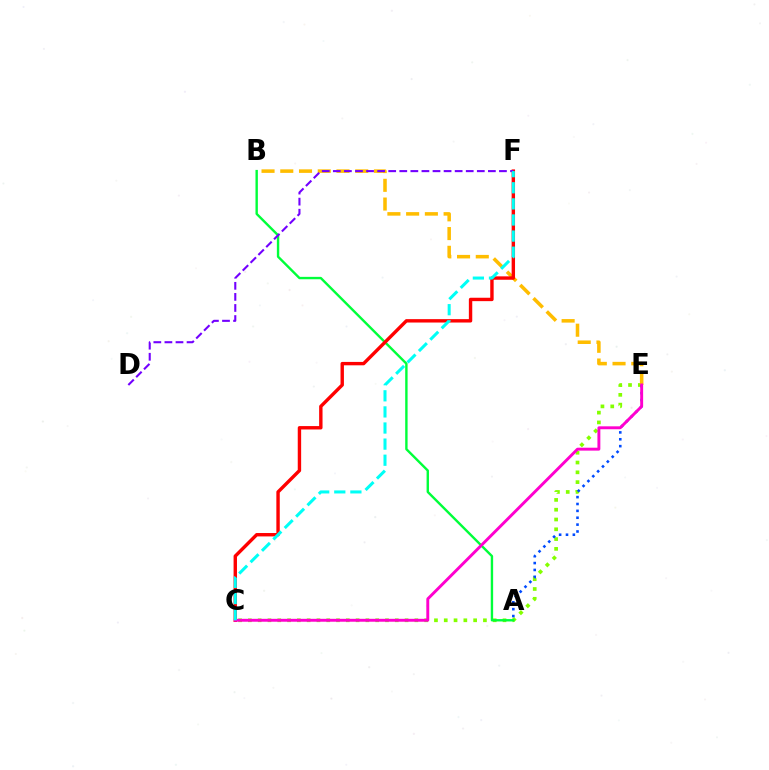{('C', 'E'): [{'color': '#84ff00', 'line_style': 'dotted', 'thickness': 2.66}, {'color': '#ff00cf', 'line_style': 'solid', 'thickness': 2.1}], ('A', 'E'): [{'color': '#004bff', 'line_style': 'dotted', 'thickness': 1.87}], ('B', 'E'): [{'color': '#ffbd00', 'line_style': 'dashed', 'thickness': 2.55}], ('A', 'B'): [{'color': '#00ff39', 'line_style': 'solid', 'thickness': 1.72}], ('C', 'F'): [{'color': '#ff0000', 'line_style': 'solid', 'thickness': 2.45}, {'color': '#00fff6', 'line_style': 'dashed', 'thickness': 2.19}], ('D', 'F'): [{'color': '#7200ff', 'line_style': 'dashed', 'thickness': 1.5}]}